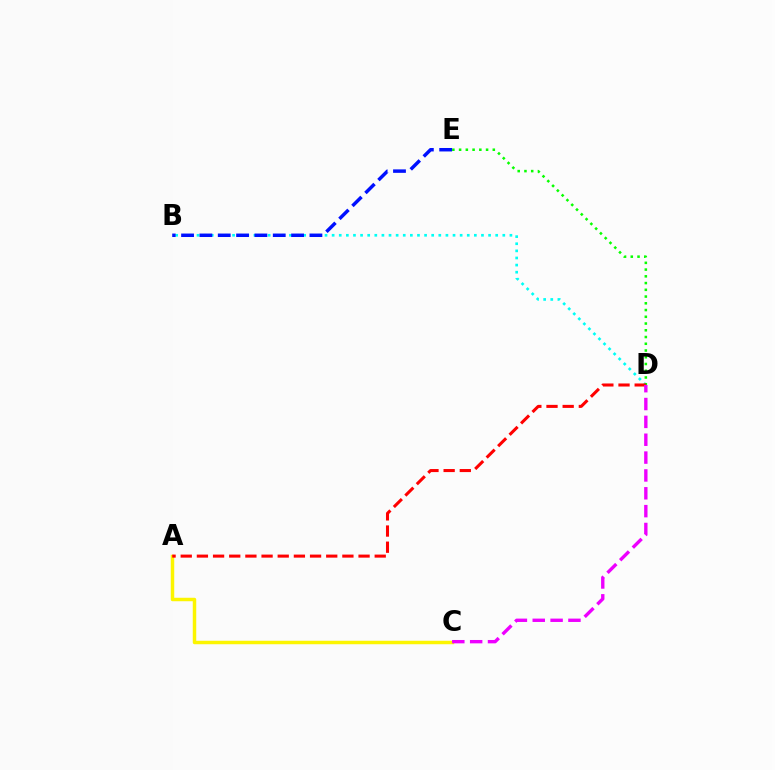{('B', 'D'): [{'color': '#00fff6', 'line_style': 'dotted', 'thickness': 1.93}], ('D', 'E'): [{'color': '#08ff00', 'line_style': 'dotted', 'thickness': 1.83}], ('A', 'C'): [{'color': '#fcf500', 'line_style': 'solid', 'thickness': 2.5}], ('A', 'D'): [{'color': '#ff0000', 'line_style': 'dashed', 'thickness': 2.2}], ('C', 'D'): [{'color': '#ee00ff', 'line_style': 'dashed', 'thickness': 2.43}], ('B', 'E'): [{'color': '#0010ff', 'line_style': 'dashed', 'thickness': 2.49}]}